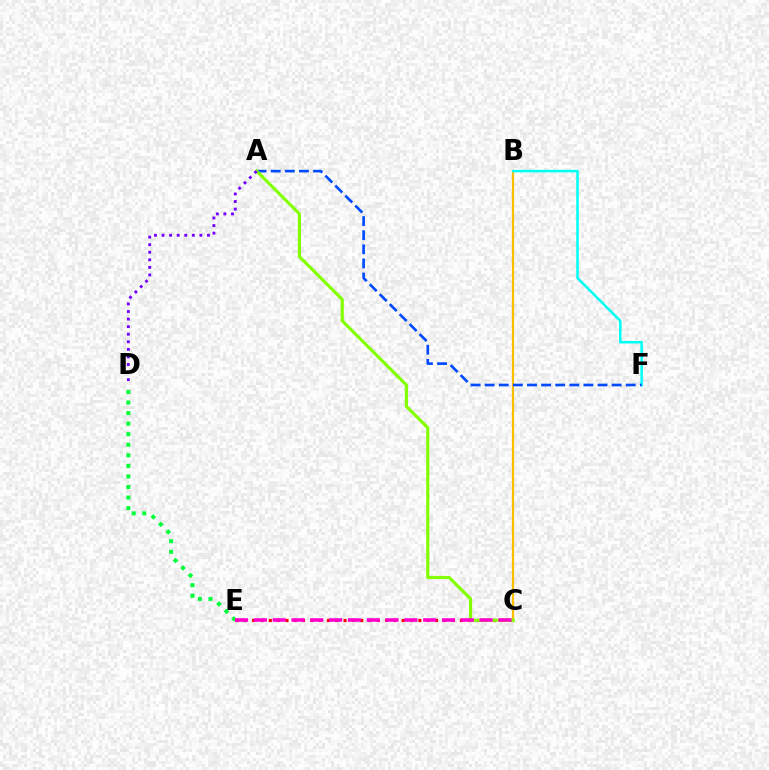{('B', 'C'): [{'color': '#ffbd00', 'line_style': 'solid', 'thickness': 1.6}], ('B', 'F'): [{'color': '#00fff6', 'line_style': 'solid', 'thickness': 1.81}], ('A', 'F'): [{'color': '#004bff', 'line_style': 'dashed', 'thickness': 1.92}], ('D', 'E'): [{'color': '#00ff39', 'line_style': 'dotted', 'thickness': 2.87}], ('C', 'E'): [{'color': '#ff0000', 'line_style': 'dotted', 'thickness': 2.26}, {'color': '#ff00cf', 'line_style': 'dashed', 'thickness': 2.56}], ('A', 'C'): [{'color': '#84ff00', 'line_style': 'solid', 'thickness': 2.27}], ('A', 'D'): [{'color': '#7200ff', 'line_style': 'dotted', 'thickness': 2.06}]}